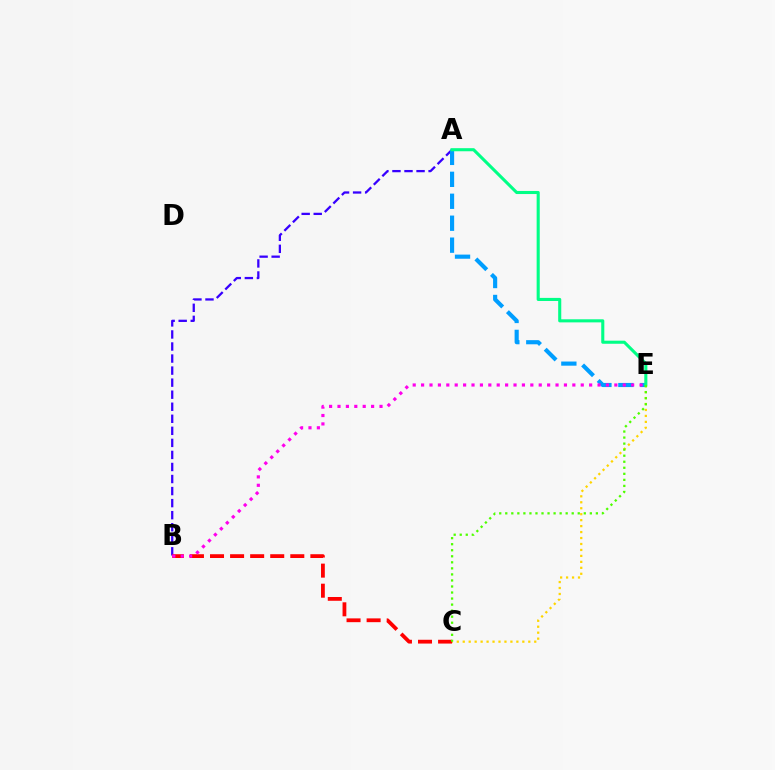{('C', 'E'): [{'color': '#ffd500', 'line_style': 'dotted', 'thickness': 1.62}, {'color': '#4fff00', 'line_style': 'dotted', 'thickness': 1.64}], ('A', 'B'): [{'color': '#3700ff', 'line_style': 'dashed', 'thickness': 1.64}], ('A', 'E'): [{'color': '#009eff', 'line_style': 'dashed', 'thickness': 2.98}, {'color': '#00ff86', 'line_style': 'solid', 'thickness': 2.22}], ('B', 'C'): [{'color': '#ff0000', 'line_style': 'dashed', 'thickness': 2.73}], ('B', 'E'): [{'color': '#ff00ed', 'line_style': 'dotted', 'thickness': 2.28}]}